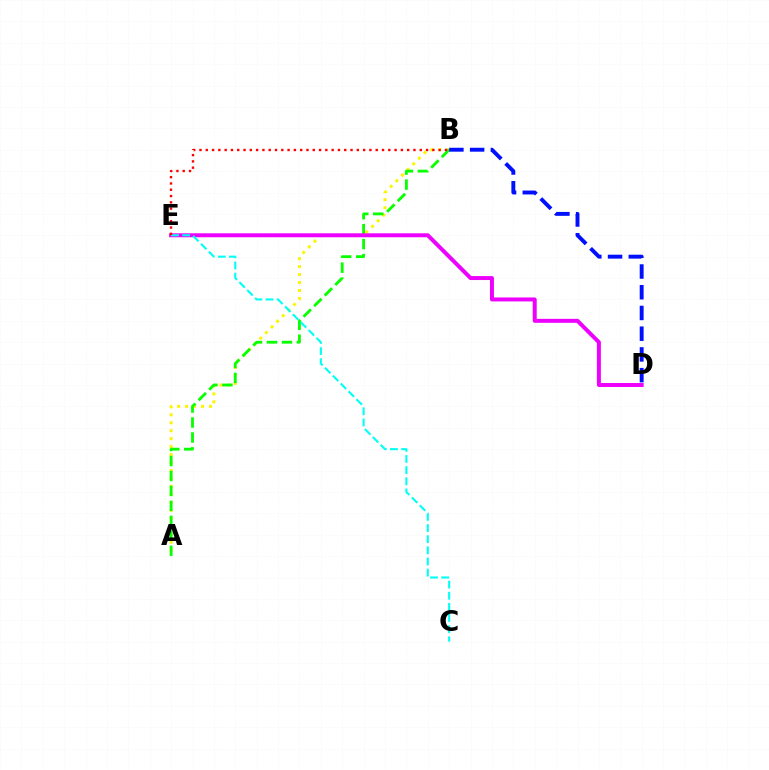{('A', 'B'): [{'color': '#fcf500', 'line_style': 'dotted', 'thickness': 2.16}, {'color': '#08ff00', 'line_style': 'dashed', 'thickness': 2.03}], ('D', 'E'): [{'color': '#ee00ff', 'line_style': 'solid', 'thickness': 2.86}], ('C', 'E'): [{'color': '#00fff6', 'line_style': 'dashed', 'thickness': 1.51}], ('B', 'D'): [{'color': '#0010ff', 'line_style': 'dashed', 'thickness': 2.82}], ('B', 'E'): [{'color': '#ff0000', 'line_style': 'dotted', 'thickness': 1.71}]}